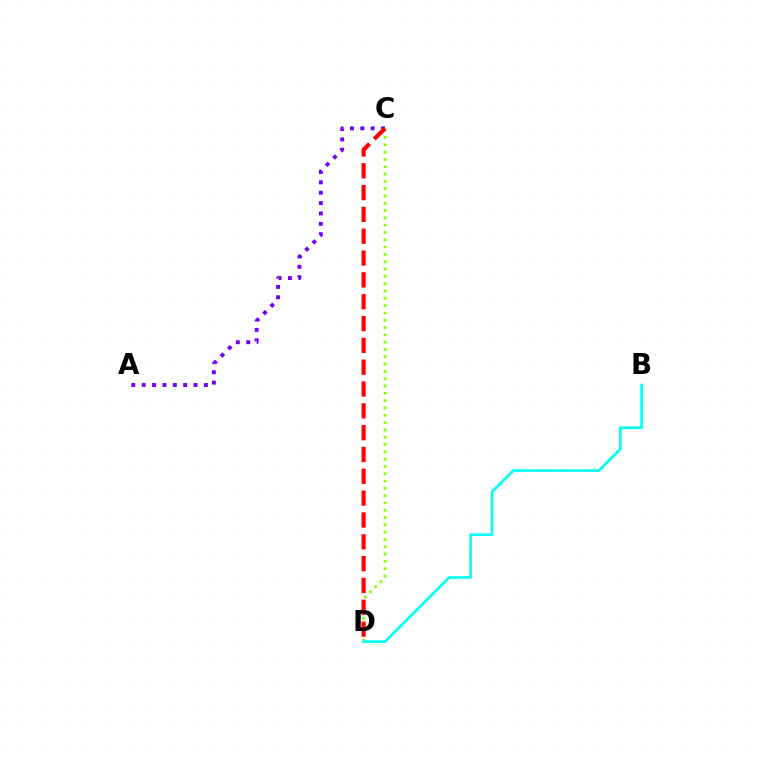{('A', 'C'): [{'color': '#7200ff', 'line_style': 'dotted', 'thickness': 2.82}], ('C', 'D'): [{'color': '#84ff00', 'line_style': 'dotted', 'thickness': 1.99}, {'color': '#ff0000', 'line_style': 'dashed', 'thickness': 2.97}], ('B', 'D'): [{'color': '#00fff6', 'line_style': 'solid', 'thickness': 1.9}]}